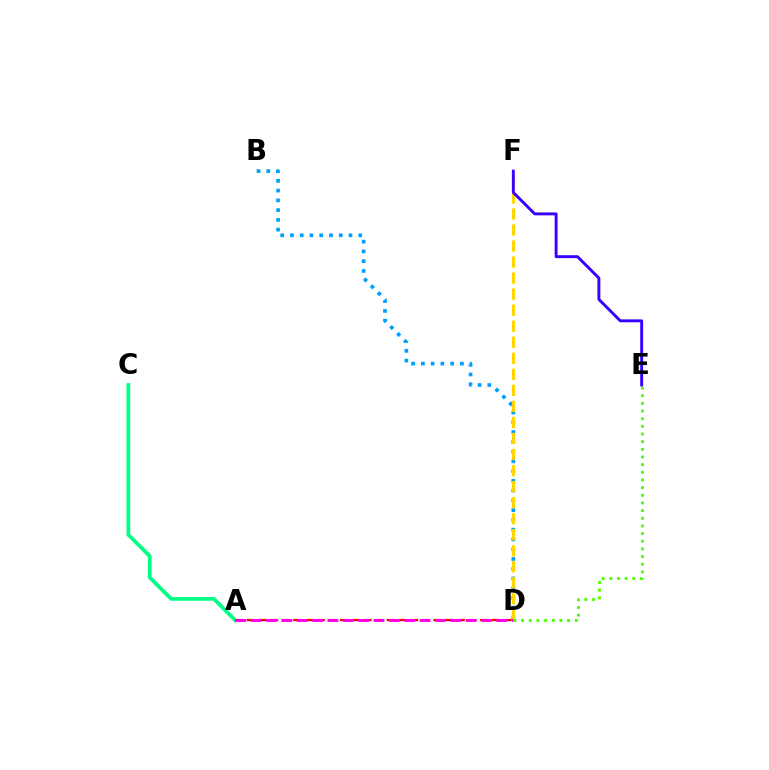{('B', 'D'): [{'color': '#009eff', 'line_style': 'dotted', 'thickness': 2.65}], ('A', 'C'): [{'color': '#00ff86', 'line_style': 'solid', 'thickness': 2.7}], ('D', 'F'): [{'color': '#ffd500', 'line_style': 'dashed', 'thickness': 2.18}], ('A', 'D'): [{'color': '#ff0000', 'line_style': 'dashed', 'thickness': 1.59}, {'color': '#ff00ed', 'line_style': 'dashed', 'thickness': 2.09}], ('E', 'F'): [{'color': '#3700ff', 'line_style': 'solid', 'thickness': 2.1}], ('D', 'E'): [{'color': '#4fff00', 'line_style': 'dotted', 'thickness': 2.08}]}